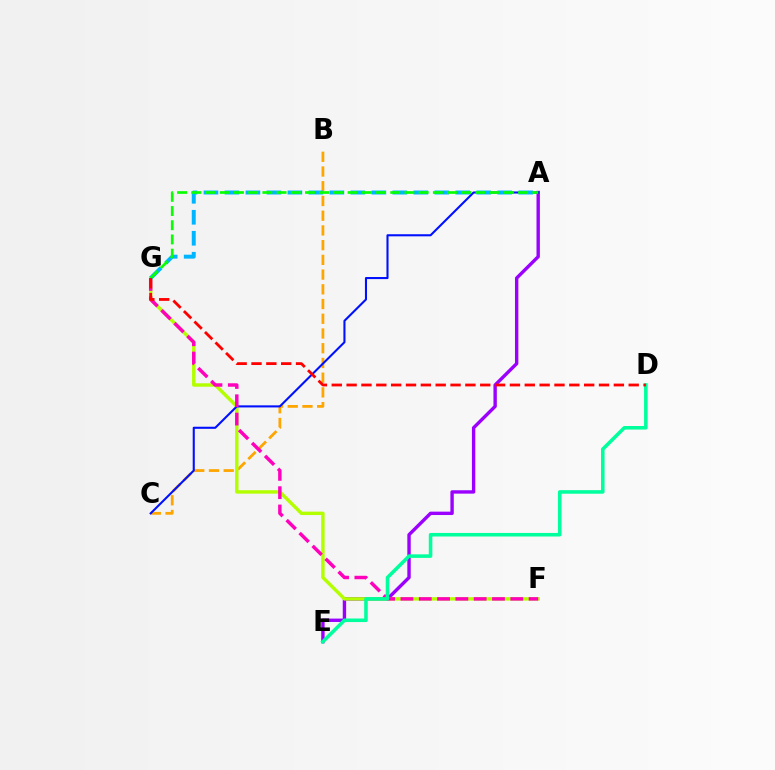{('A', 'E'): [{'color': '#9b00ff', 'line_style': 'solid', 'thickness': 2.44}], ('B', 'C'): [{'color': '#ffa500', 'line_style': 'dashed', 'thickness': 2.0}], ('F', 'G'): [{'color': '#b3ff00', 'line_style': 'solid', 'thickness': 2.46}, {'color': '#ff00bd', 'line_style': 'dashed', 'thickness': 2.49}], ('A', 'C'): [{'color': '#0010ff', 'line_style': 'solid', 'thickness': 1.5}], ('A', 'G'): [{'color': '#00b5ff', 'line_style': 'dashed', 'thickness': 2.85}, {'color': '#08ff00', 'line_style': 'dashed', 'thickness': 1.93}], ('D', 'E'): [{'color': '#00ff9d', 'line_style': 'solid', 'thickness': 2.56}], ('D', 'G'): [{'color': '#ff0000', 'line_style': 'dashed', 'thickness': 2.02}]}